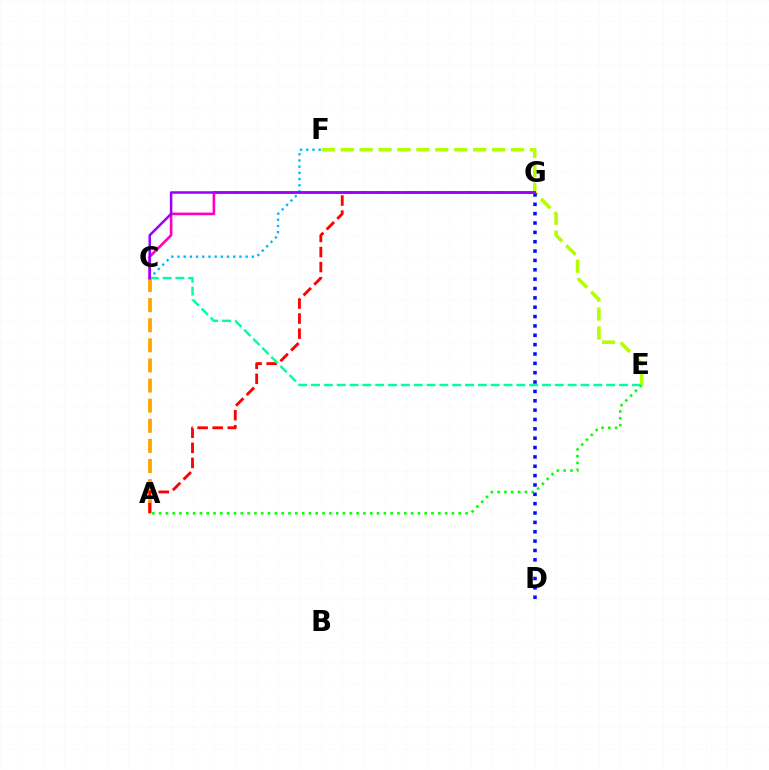{('A', 'E'): [{'color': '#08ff00', 'line_style': 'dotted', 'thickness': 1.85}], ('A', 'C'): [{'color': '#ffa500', 'line_style': 'dashed', 'thickness': 2.73}], ('C', 'F'): [{'color': '#00b5ff', 'line_style': 'dotted', 'thickness': 1.68}], ('A', 'G'): [{'color': '#ff0000', 'line_style': 'dashed', 'thickness': 2.05}], ('E', 'F'): [{'color': '#b3ff00', 'line_style': 'dashed', 'thickness': 2.57}], ('D', 'G'): [{'color': '#0010ff', 'line_style': 'dotted', 'thickness': 2.54}], ('C', 'G'): [{'color': '#ff00bd', 'line_style': 'solid', 'thickness': 1.89}, {'color': '#9b00ff', 'line_style': 'solid', 'thickness': 1.81}], ('C', 'E'): [{'color': '#00ff9d', 'line_style': 'dashed', 'thickness': 1.74}]}